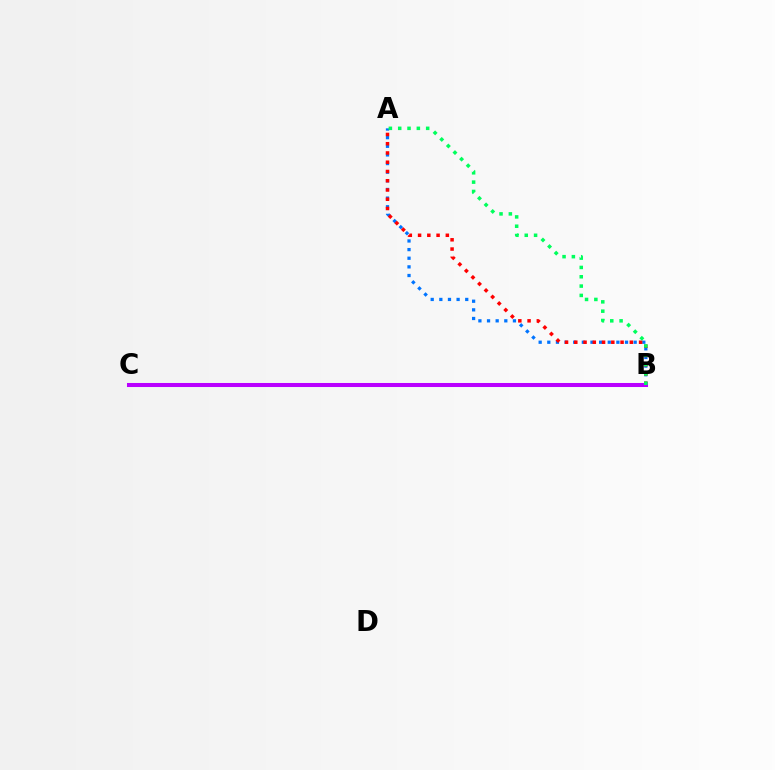{('A', 'B'): [{'color': '#0074ff', 'line_style': 'dotted', 'thickness': 2.35}, {'color': '#ff0000', 'line_style': 'dotted', 'thickness': 2.51}, {'color': '#00ff5c', 'line_style': 'dotted', 'thickness': 2.53}], ('B', 'C'): [{'color': '#d1ff00', 'line_style': 'dotted', 'thickness': 1.58}, {'color': '#b900ff', 'line_style': 'solid', 'thickness': 2.91}]}